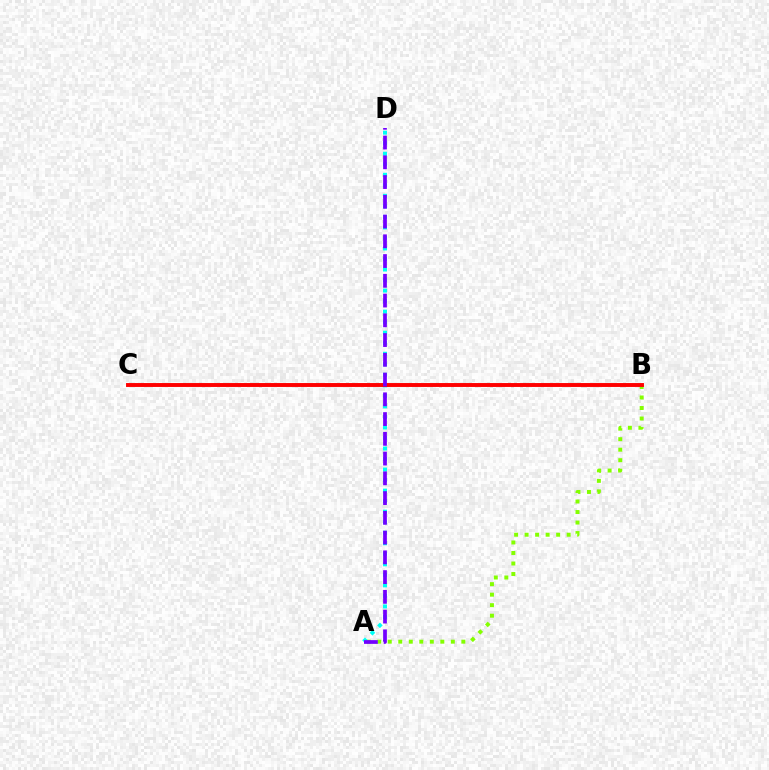{('A', 'B'): [{'color': '#84ff00', 'line_style': 'dotted', 'thickness': 2.86}], ('A', 'D'): [{'color': '#00fff6', 'line_style': 'dotted', 'thickness': 2.86}, {'color': '#7200ff', 'line_style': 'dashed', 'thickness': 2.68}], ('B', 'C'): [{'color': '#ff0000', 'line_style': 'solid', 'thickness': 2.81}]}